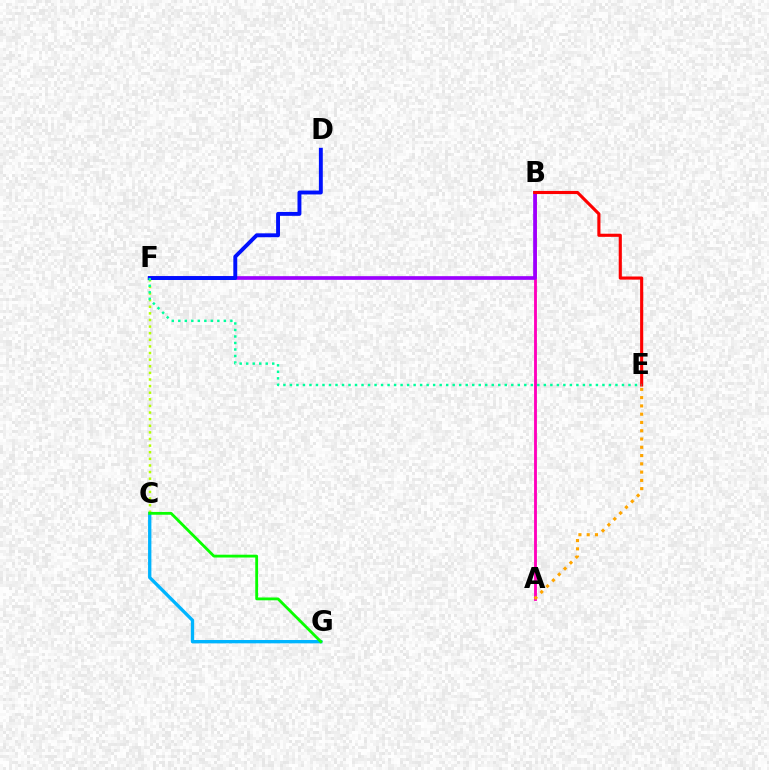{('A', 'B'): [{'color': '#ff00bd', 'line_style': 'solid', 'thickness': 2.05}], ('C', 'G'): [{'color': '#00b5ff', 'line_style': 'solid', 'thickness': 2.39}, {'color': '#08ff00', 'line_style': 'solid', 'thickness': 2.03}], ('C', 'F'): [{'color': '#b3ff00', 'line_style': 'dotted', 'thickness': 1.8}], ('B', 'F'): [{'color': '#9b00ff', 'line_style': 'solid', 'thickness': 2.64}], ('A', 'E'): [{'color': '#ffa500', 'line_style': 'dotted', 'thickness': 2.25}], ('D', 'F'): [{'color': '#0010ff', 'line_style': 'solid', 'thickness': 2.81}], ('B', 'E'): [{'color': '#ff0000', 'line_style': 'solid', 'thickness': 2.25}], ('E', 'F'): [{'color': '#00ff9d', 'line_style': 'dotted', 'thickness': 1.77}]}